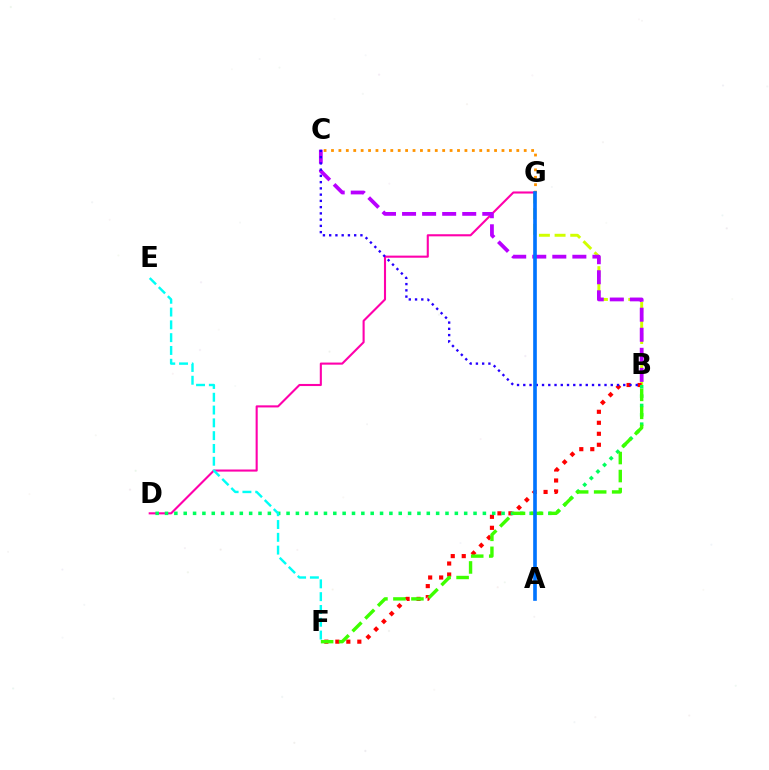{('B', 'G'): [{'color': '#d1ff00', 'line_style': 'dashed', 'thickness': 2.13}], ('D', 'G'): [{'color': '#ff00ac', 'line_style': 'solid', 'thickness': 1.51}], ('B', 'F'): [{'color': '#ff0000', 'line_style': 'dotted', 'thickness': 2.99}, {'color': '#3dff00', 'line_style': 'dashed', 'thickness': 2.45}], ('B', 'D'): [{'color': '#00ff5c', 'line_style': 'dotted', 'thickness': 2.54}], ('E', 'F'): [{'color': '#00fff6', 'line_style': 'dashed', 'thickness': 1.74}], ('B', 'C'): [{'color': '#b900ff', 'line_style': 'dashed', 'thickness': 2.72}, {'color': '#2500ff', 'line_style': 'dotted', 'thickness': 1.7}], ('C', 'G'): [{'color': '#ff9400', 'line_style': 'dotted', 'thickness': 2.01}], ('A', 'G'): [{'color': '#0074ff', 'line_style': 'solid', 'thickness': 2.62}]}